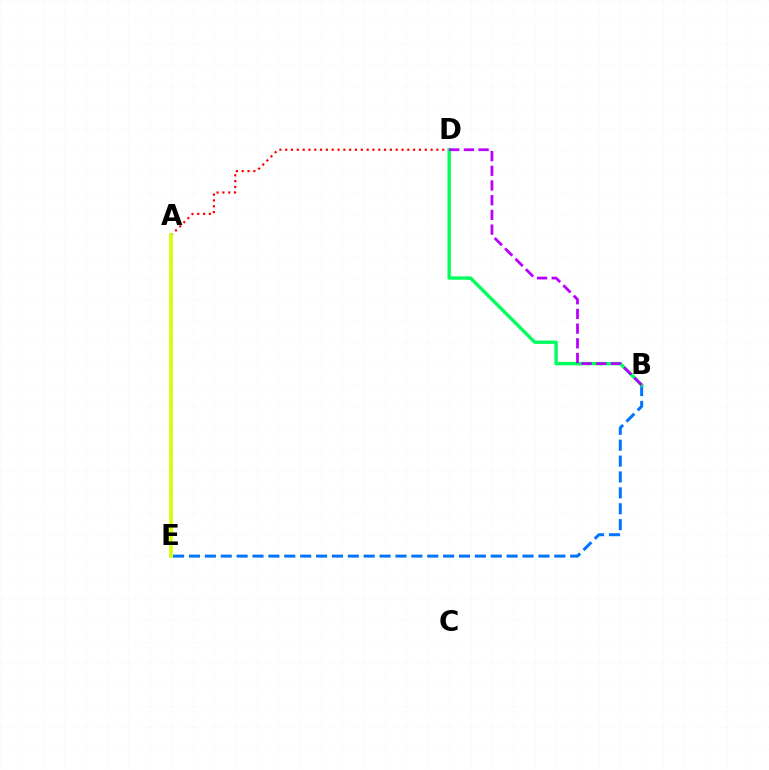{('A', 'D'): [{'color': '#ff0000', 'line_style': 'dotted', 'thickness': 1.58}], ('B', 'E'): [{'color': '#0074ff', 'line_style': 'dashed', 'thickness': 2.16}], ('A', 'E'): [{'color': '#d1ff00', 'line_style': 'solid', 'thickness': 2.59}], ('B', 'D'): [{'color': '#00ff5c', 'line_style': 'solid', 'thickness': 2.44}, {'color': '#b900ff', 'line_style': 'dashed', 'thickness': 2.0}]}